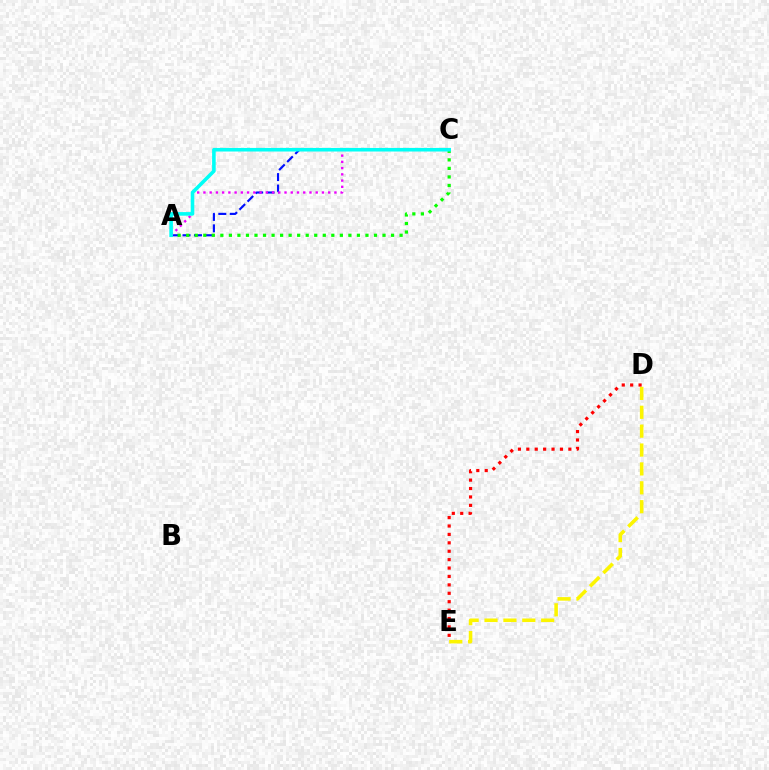{('A', 'C'): [{'color': '#0010ff', 'line_style': 'dashed', 'thickness': 1.55}, {'color': '#08ff00', 'line_style': 'dotted', 'thickness': 2.32}, {'color': '#ee00ff', 'line_style': 'dotted', 'thickness': 1.69}, {'color': '#00fff6', 'line_style': 'solid', 'thickness': 2.58}], ('D', 'E'): [{'color': '#fcf500', 'line_style': 'dashed', 'thickness': 2.57}, {'color': '#ff0000', 'line_style': 'dotted', 'thickness': 2.28}]}